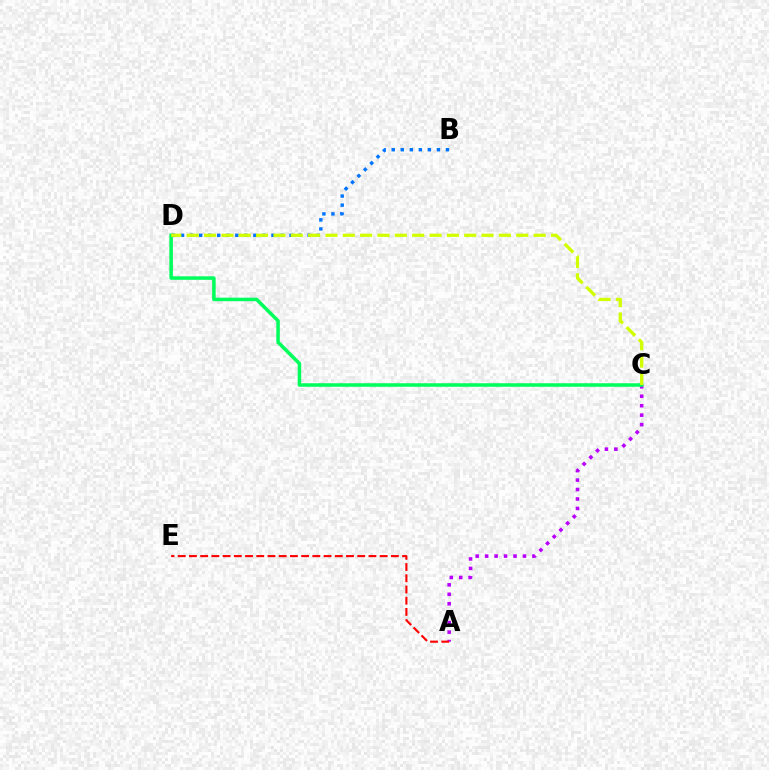{('A', 'C'): [{'color': '#b900ff', 'line_style': 'dotted', 'thickness': 2.57}], ('A', 'E'): [{'color': '#ff0000', 'line_style': 'dashed', 'thickness': 1.52}], ('C', 'D'): [{'color': '#00ff5c', 'line_style': 'solid', 'thickness': 2.54}, {'color': '#d1ff00', 'line_style': 'dashed', 'thickness': 2.36}], ('B', 'D'): [{'color': '#0074ff', 'line_style': 'dotted', 'thickness': 2.46}]}